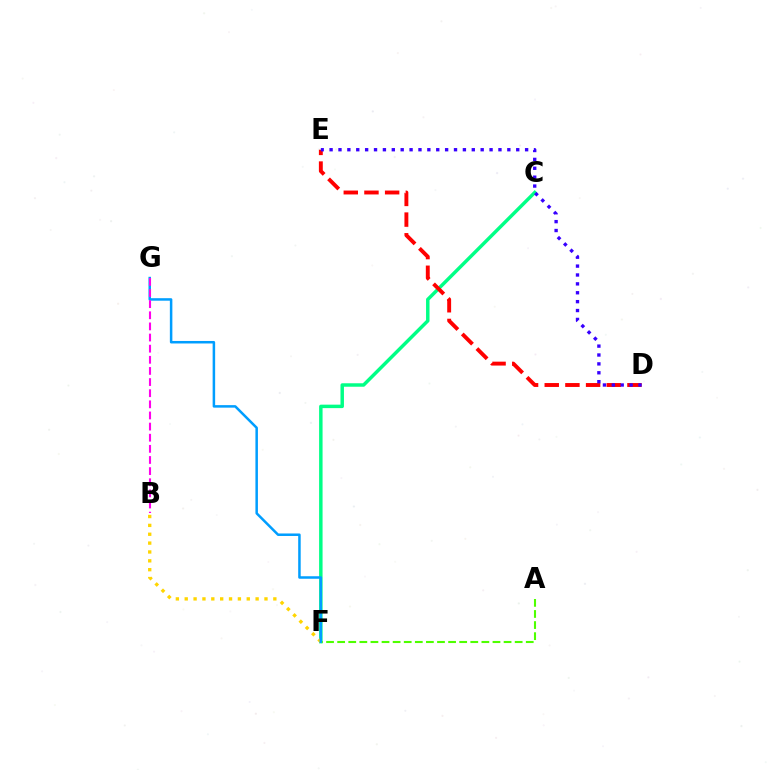{('C', 'F'): [{'color': '#00ff86', 'line_style': 'solid', 'thickness': 2.49}], ('A', 'F'): [{'color': '#4fff00', 'line_style': 'dashed', 'thickness': 1.51}], ('B', 'F'): [{'color': '#ffd500', 'line_style': 'dotted', 'thickness': 2.41}], ('F', 'G'): [{'color': '#009eff', 'line_style': 'solid', 'thickness': 1.81}], ('D', 'E'): [{'color': '#ff0000', 'line_style': 'dashed', 'thickness': 2.81}, {'color': '#3700ff', 'line_style': 'dotted', 'thickness': 2.41}], ('B', 'G'): [{'color': '#ff00ed', 'line_style': 'dashed', 'thickness': 1.51}]}